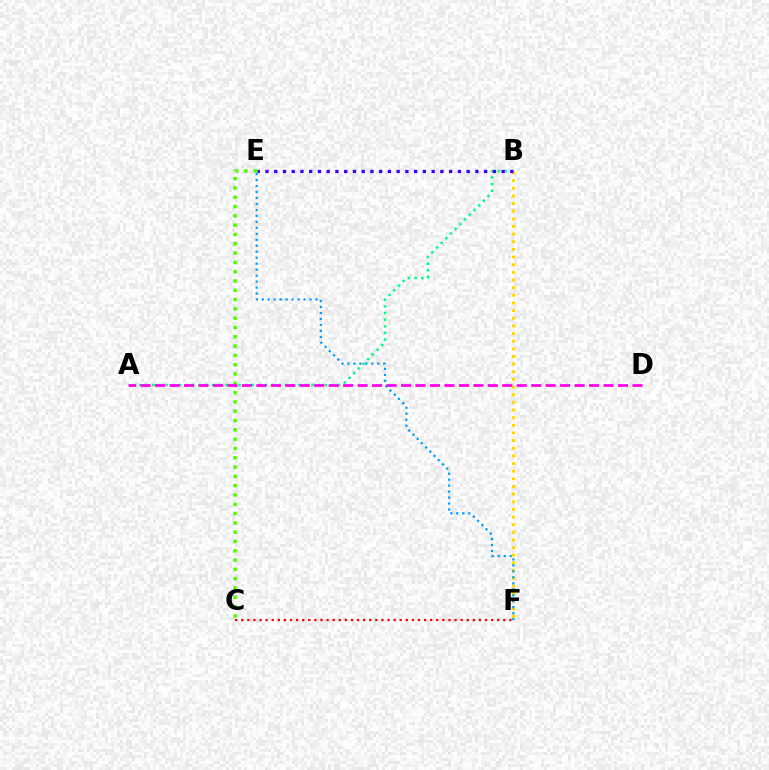{('A', 'B'): [{'color': '#00ff86', 'line_style': 'dotted', 'thickness': 1.8}], ('C', 'E'): [{'color': '#4fff00', 'line_style': 'dotted', 'thickness': 2.53}], ('B', 'F'): [{'color': '#ffd500', 'line_style': 'dotted', 'thickness': 2.08}], ('C', 'F'): [{'color': '#ff0000', 'line_style': 'dotted', 'thickness': 1.66}], ('E', 'F'): [{'color': '#009eff', 'line_style': 'dotted', 'thickness': 1.62}], ('A', 'D'): [{'color': '#ff00ed', 'line_style': 'dashed', 'thickness': 1.97}], ('B', 'E'): [{'color': '#3700ff', 'line_style': 'dotted', 'thickness': 2.38}]}